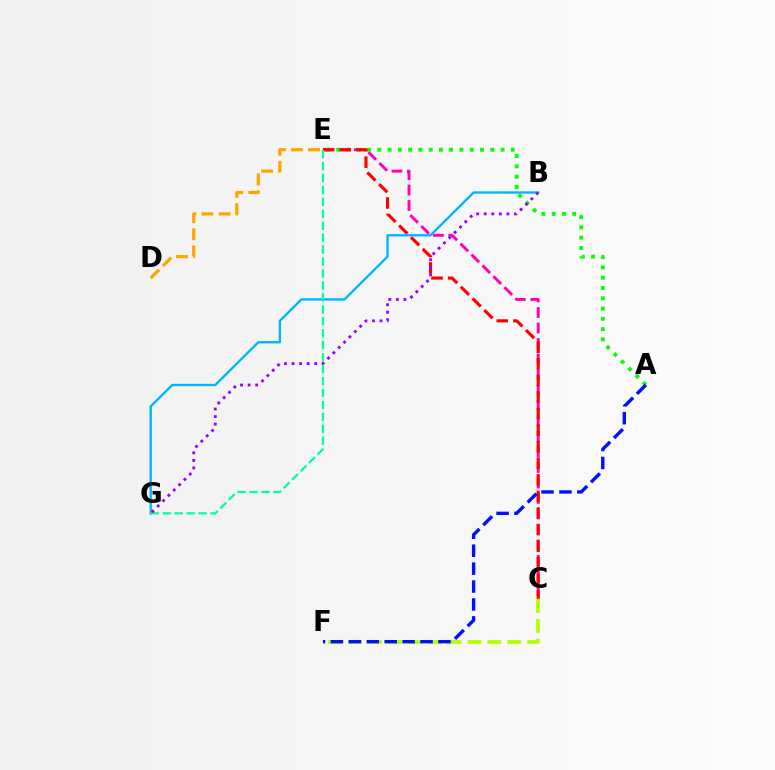{('C', 'F'): [{'color': '#b3ff00', 'line_style': 'dashed', 'thickness': 2.71}], ('C', 'E'): [{'color': '#ff00bd', 'line_style': 'dashed', 'thickness': 2.1}, {'color': '#ff0000', 'line_style': 'dashed', 'thickness': 2.25}], ('A', 'E'): [{'color': '#08ff00', 'line_style': 'dotted', 'thickness': 2.79}], ('D', 'E'): [{'color': '#ffa500', 'line_style': 'dashed', 'thickness': 2.32}], ('B', 'G'): [{'color': '#00b5ff', 'line_style': 'solid', 'thickness': 1.69}, {'color': '#9b00ff', 'line_style': 'dotted', 'thickness': 2.05}], ('E', 'G'): [{'color': '#00ff9d', 'line_style': 'dashed', 'thickness': 1.62}], ('A', 'F'): [{'color': '#0010ff', 'line_style': 'dashed', 'thickness': 2.43}]}